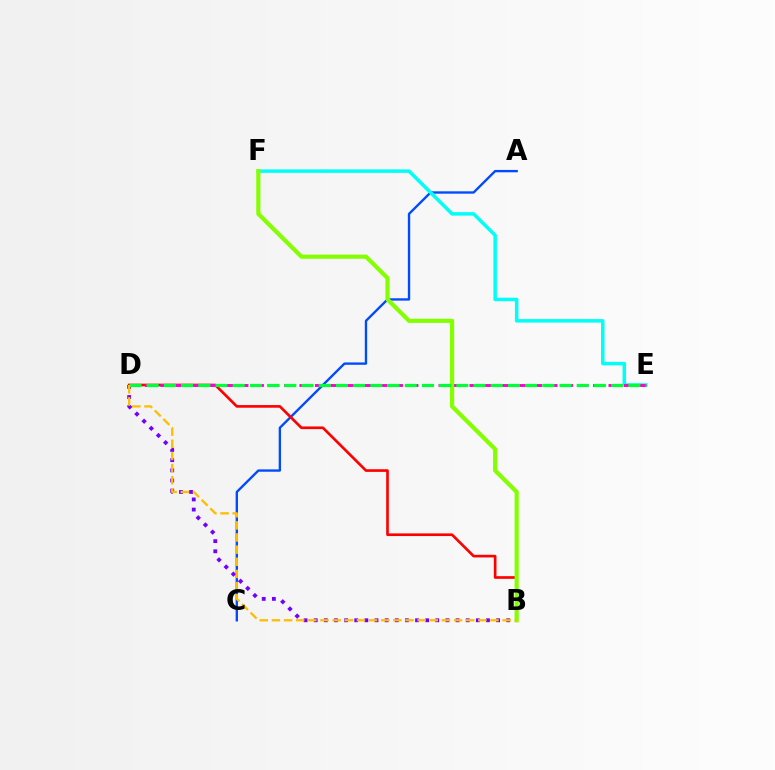{('A', 'C'): [{'color': '#004bff', 'line_style': 'solid', 'thickness': 1.7}], ('B', 'D'): [{'color': '#ff0000', 'line_style': 'solid', 'thickness': 1.91}, {'color': '#7200ff', 'line_style': 'dotted', 'thickness': 2.75}, {'color': '#ffbd00', 'line_style': 'dashed', 'thickness': 1.65}], ('E', 'F'): [{'color': '#00fff6', 'line_style': 'solid', 'thickness': 2.52}], ('D', 'E'): [{'color': '#ff00cf', 'line_style': 'dashed', 'thickness': 2.1}, {'color': '#00ff39', 'line_style': 'dashed', 'thickness': 2.34}], ('B', 'F'): [{'color': '#84ff00', 'line_style': 'solid', 'thickness': 2.99}]}